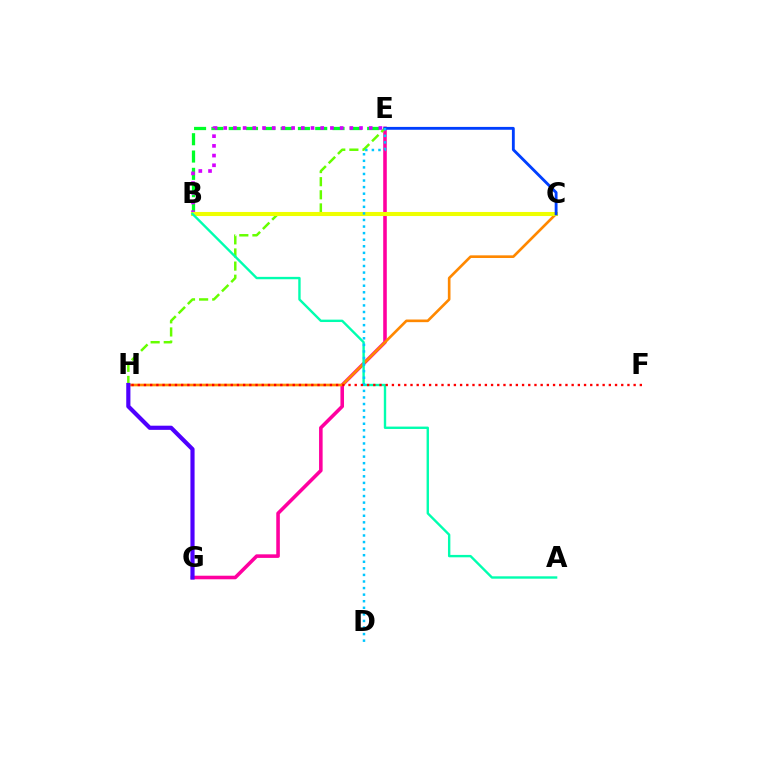{('E', 'G'): [{'color': '#ff00a0', 'line_style': 'solid', 'thickness': 2.57}], ('C', 'H'): [{'color': '#ff8800', 'line_style': 'solid', 'thickness': 1.9}], ('E', 'H'): [{'color': '#66ff00', 'line_style': 'dashed', 'thickness': 1.78}], ('B', 'E'): [{'color': '#00ff27', 'line_style': 'dashed', 'thickness': 2.35}, {'color': '#d600ff', 'line_style': 'dotted', 'thickness': 2.64}], ('G', 'H'): [{'color': '#4f00ff', 'line_style': 'solid', 'thickness': 3.0}], ('B', 'C'): [{'color': '#eeff00', 'line_style': 'solid', 'thickness': 2.94}], ('C', 'E'): [{'color': '#003fff', 'line_style': 'solid', 'thickness': 2.05}], ('A', 'B'): [{'color': '#00ffaf', 'line_style': 'solid', 'thickness': 1.72}], ('D', 'E'): [{'color': '#00c7ff', 'line_style': 'dotted', 'thickness': 1.79}], ('F', 'H'): [{'color': '#ff0000', 'line_style': 'dotted', 'thickness': 1.68}]}